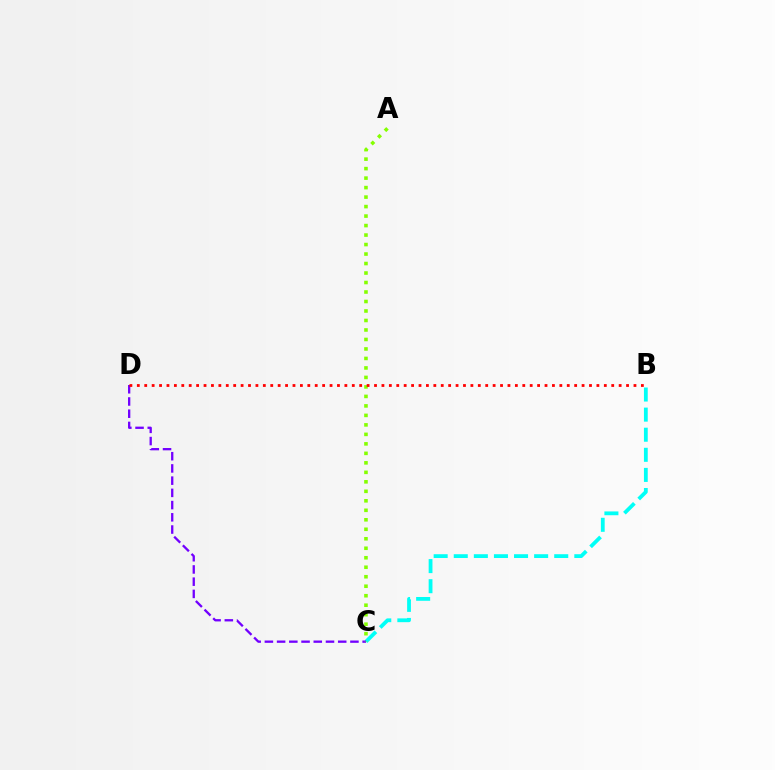{('B', 'C'): [{'color': '#00fff6', 'line_style': 'dashed', 'thickness': 2.73}], ('C', 'D'): [{'color': '#7200ff', 'line_style': 'dashed', 'thickness': 1.66}], ('A', 'C'): [{'color': '#84ff00', 'line_style': 'dotted', 'thickness': 2.58}], ('B', 'D'): [{'color': '#ff0000', 'line_style': 'dotted', 'thickness': 2.01}]}